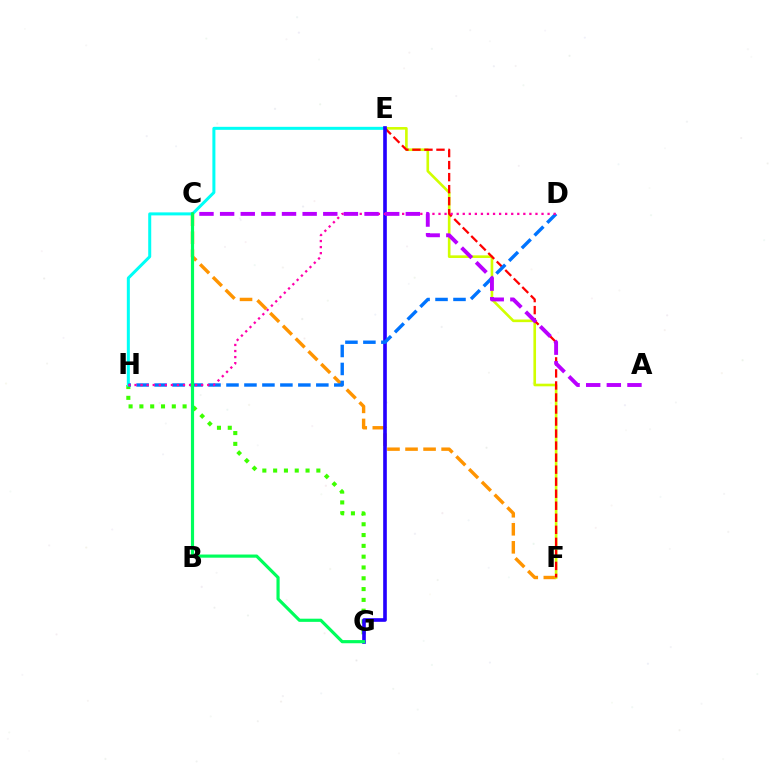{('C', 'F'): [{'color': '#ff9400', 'line_style': 'dashed', 'thickness': 2.45}], ('E', 'F'): [{'color': '#d1ff00', 'line_style': 'solid', 'thickness': 1.9}, {'color': '#ff0000', 'line_style': 'dashed', 'thickness': 1.63}], ('G', 'H'): [{'color': '#3dff00', 'line_style': 'dotted', 'thickness': 2.94}], ('E', 'H'): [{'color': '#00fff6', 'line_style': 'solid', 'thickness': 2.17}], ('E', 'G'): [{'color': '#2500ff', 'line_style': 'solid', 'thickness': 2.62}], ('D', 'H'): [{'color': '#0074ff', 'line_style': 'dashed', 'thickness': 2.44}, {'color': '#ff00ac', 'line_style': 'dotted', 'thickness': 1.65}], ('A', 'C'): [{'color': '#b900ff', 'line_style': 'dashed', 'thickness': 2.8}], ('C', 'G'): [{'color': '#00ff5c', 'line_style': 'solid', 'thickness': 2.28}]}